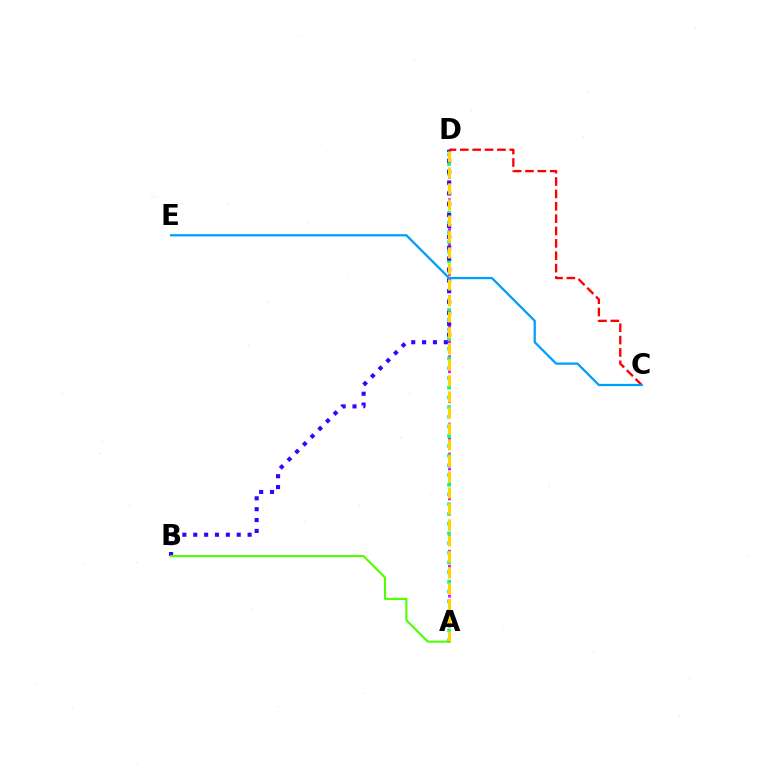{('A', 'D'): [{'color': '#ff00ed', 'line_style': 'dotted', 'thickness': 2.03}, {'color': '#00ff86', 'line_style': 'dotted', 'thickness': 2.64}, {'color': '#ffd500', 'line_style': 'dashed', 'thickness': 2.17}], ('B', 'D'): [{'color': '#3700ff', 'line_style': 'dotted', 'thickness': 2.95}], ('C', 'D'): [{'color': '#ff0000', 'line_style': 'dashed', 'thickness': 1.68}], ('C', 'E'): [{'color': '#009eff', 'line_style': 'solid', 'thickness': 1.63}], ('A', 'B'): [{'color': '#4fff00', 'line_style': 'solid', 'thickness': 1.52}]}